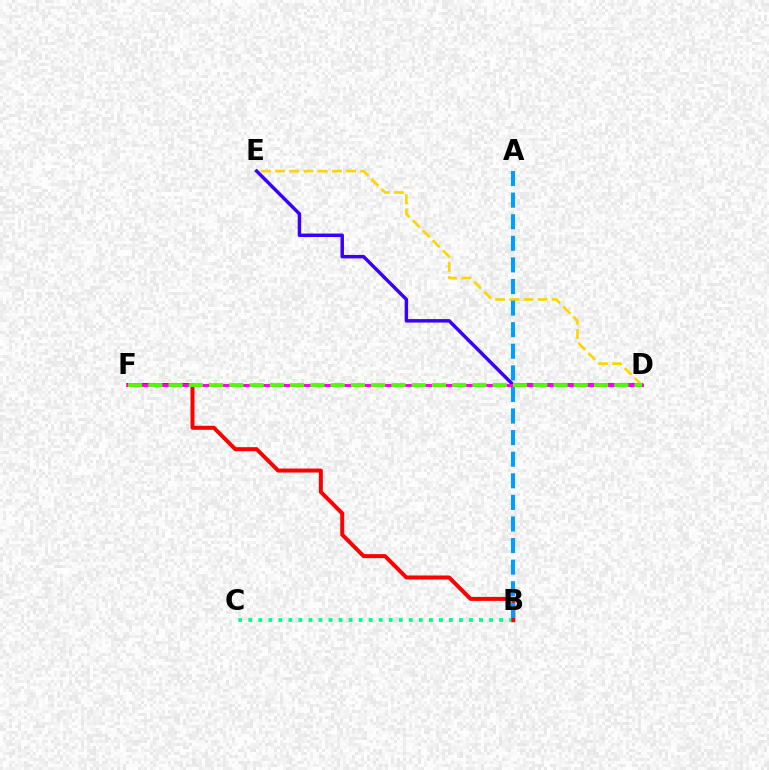{('D', 'E'): [{'color': '#3700ff', 'line_style': 'solid', 'thickness': 2.5}, {'color': '#ffd500', 'line_style': 'dashed', 'thickness': 1.93}], ('B', 'C'): [{'color': '#00ff86', 'line_style': 'dotted', 'thickness': 2.73}], ('B', 'F'): [{'color': '#ff0000', 'line_style': 'solid', 'thickness': 2.87}], ('D', 'F'): [{'color': '#ff00ed', 'line_style': 'solid', 'thickness': 2.12}, {'color': '#4fff00', 'line_style': 'dashed', 'thickness': 2.75}], ('A', 'B'): [{'color': '#009eff', 'line_style': 'dashed', 'thickness': 2.93}]}